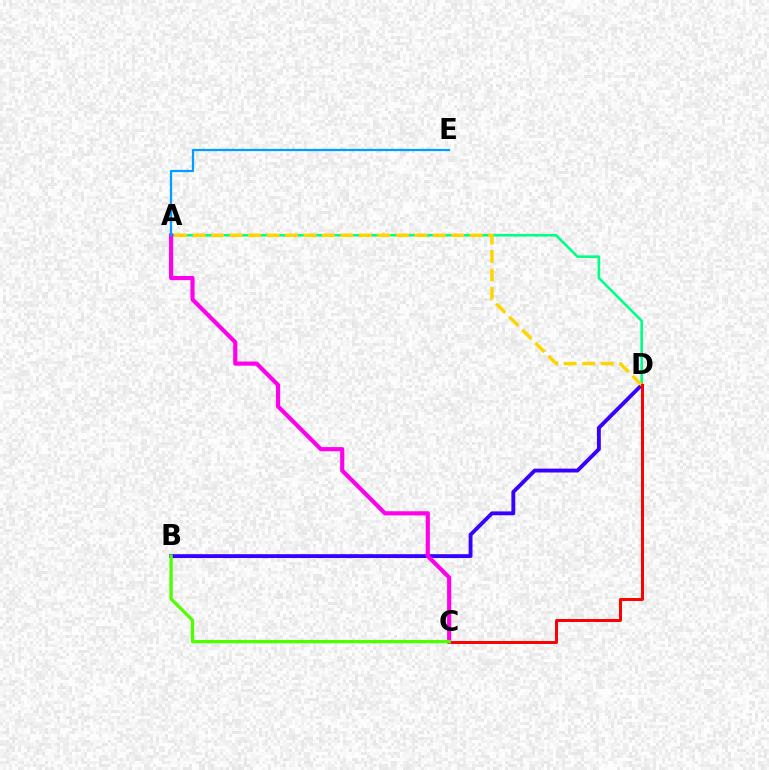{('A', 'D'): [{'color': '#00ff86', 'line_style': 'solid', 'thickness': 1.87}, {'color': '#ffd500', 'line_style': 'dashed', 'thickness': 2.51}], ('B', 'D'): [{'color': '#3700ff', 'line_style': 'solid', 'thickness': 2.78}], ('C', 'D'): [{'color': '#ff0000', 'line_style': 'solid', 'thickness': 2.14}], ('A', 'C'): [{'color': '#ff00ed', 'line_style': 'solid', 'thickness': 3.0}], ('A', 'E'): [{'color': '#009eff', 'line_style': 'solid', 'thickness': 1.62}], ('B', 'C'): [{'color': '#4fff00', 'line_style': 'solid', 'thickness': 2.38}]}